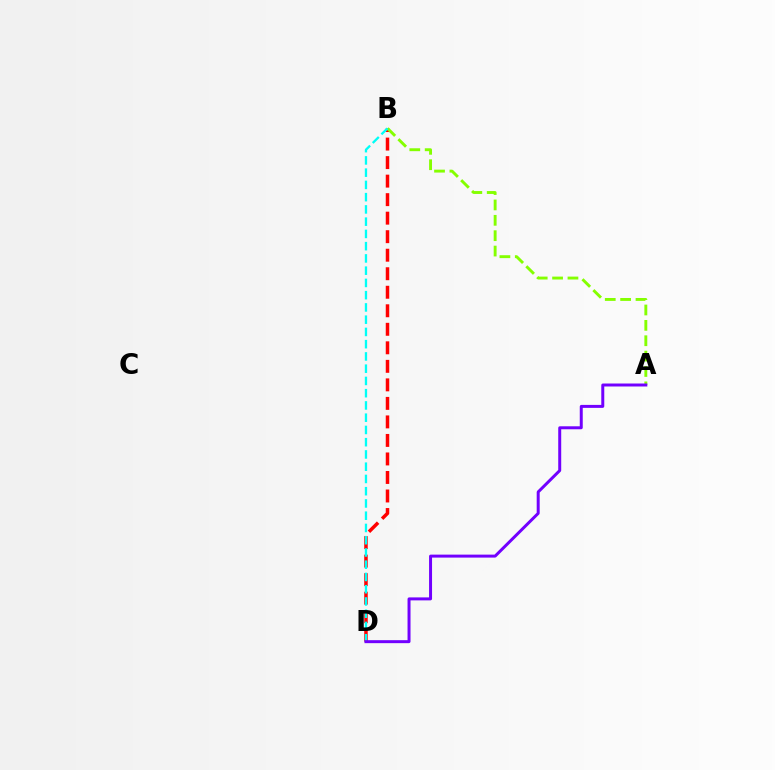{('B', 'D'): [{'color': '#ff0000', 'line_style': 'dashed', 'thickness': 2.52}, {'color': '#00fff6', 'line_style': 'dashed', 'thickness': 1.66}], ('A', 'B'): [{'color': '#84ff00', 'line_style': 'dashed', 'thickness': 2.09}], ('A', 'D'): [{'color': '#7200ff', 'line_style': 'solid', 'thickness': 2.15}]}